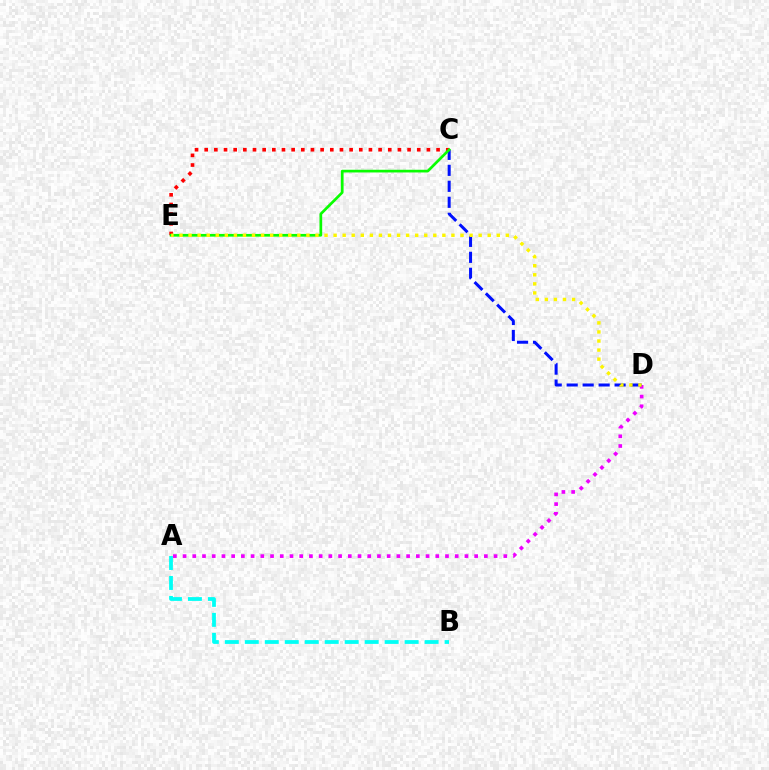{('A', 'D'): [{'color': '#ee00ff', 'line_style': 'dotted', 'thickness': 2.64}], ('C', 'D'): [{'color': '#0010ff', 'line_style': 'dashed', 'thickness': 2.17}], ('C', 'E'): [{'color': '#ff0000', 'line_style': 'dotted', 'thickness': 2.63}, {'color': '#08ff00', 'line_style': 'solid', 'thickness': 1.95}], ('D', 'E'): [{'color': '#fcf500', 'line_style': 'dotted', 'thickness': 2.46}], ('A', 'B'): [{'color': '#00fff6', 'line_style': 'dashed', 'thickness': 2.71}]}